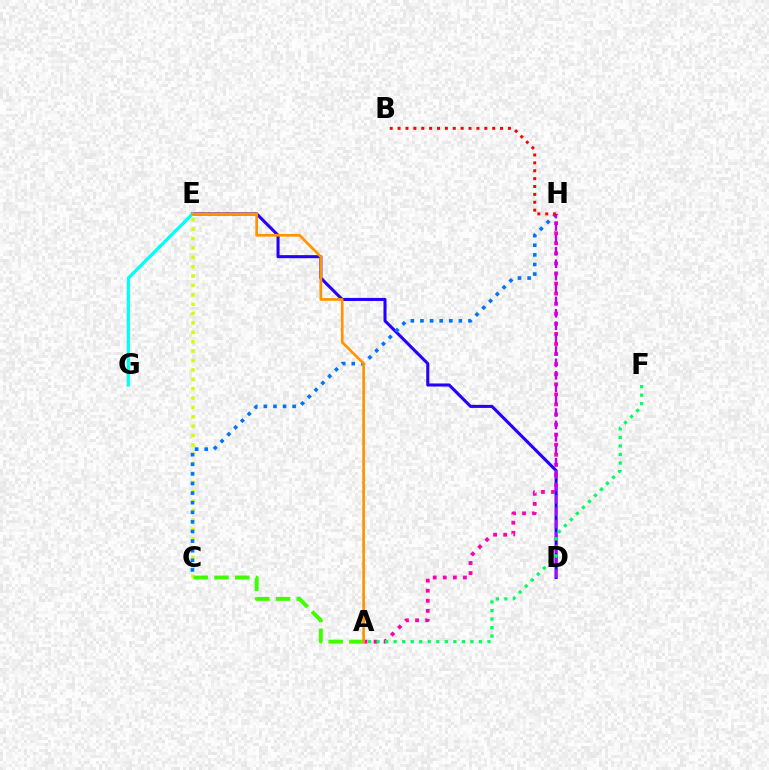{('D', 'E'): [{'color': '#2500ff', 'line_style': 'solid', 'thickness': 2.21}], ('E', 'G'): [{'color': '#00fff6', 'line_style': 'solid', 'thickness': 2.31}], ('C', 'E'): [{'color': '#d1ff00', 'line_style': 'dotted', 'thickness': 2.55}], ('C', 'H'): [{'color': '#0074ff', 'line_style': 'dotted', 'thickness': 2.61}], ('A', 'H'): [{'color': '#ff00ac', 'line_style': 'dotted', 'thickness': 2.74}], ('A', 'C'): [{'color': '#3dff00', 'line_style': 'dashed', 'thickness': 2.82}], ('D', 'H'): [{'color': '#b900ff', 'line_style': 'dashed', 'thickness': 1.68}], ('B', 'H'): [{'color': '#ff0000', 'line_style': 'dotted', 'thickness': 2.14}], ('A', 'E'): [{'color': '#ff9400', 'line_style': 'solid', 'thickness': 1.94}], ('A', 'F'): [{'color': '#00ff5c', 'line_style': 'dotted', 'thickness': 2.32}]}